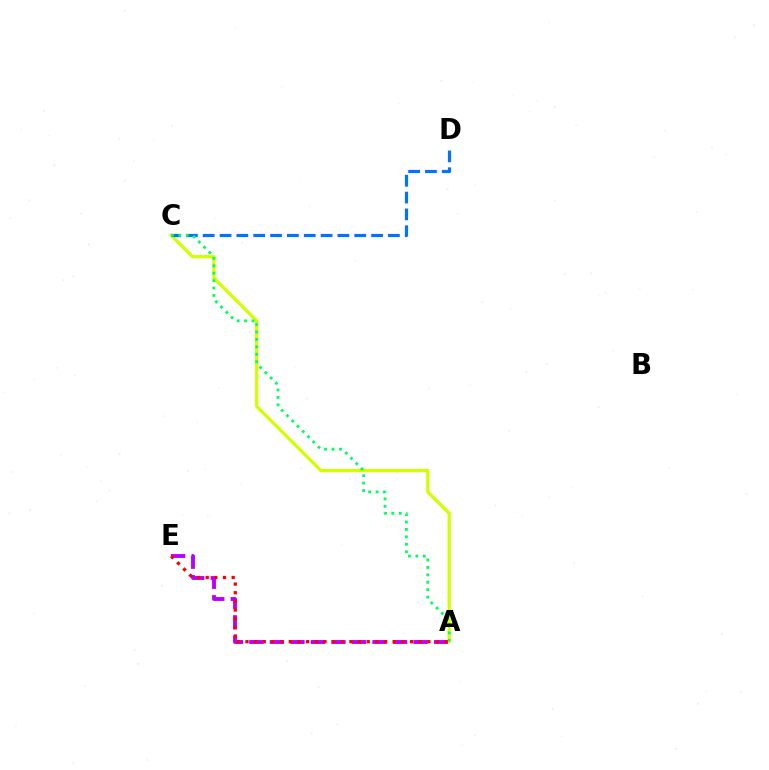{('A', 'E'): [{'color': '#b900ff', 'line_style': 'dashed', 'thickness': 2.79}, {'color': '#ff0000', 'line_style': 'dotted', 'thickness': 2.35}], ('A', 'C'): [{'color': '#d1ff00', 'line_style': 'solid', 'thickness': 2.33}, {'color': '#00ff5c', 'line_style': 'dotted', 'thickness': 2.02}], ('C', 'D'): [{'color': '#0074ff', 'line_style': 'dashed', 'thickness': 2.29}]}